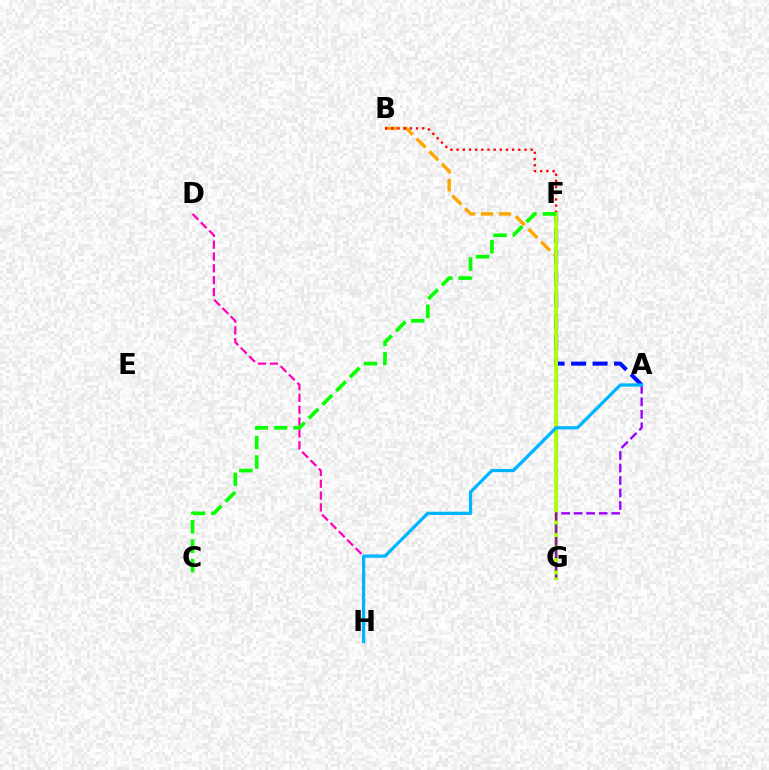{('B', 'G'): [{'color': '#ffa500', 'line_style': 'dashed', 'thickness': 2.44}], ('D', 'H'): [{'color': '#ff00bd', 'line_style': 'dashed', 'thickness': 1.61}], ('B', 'F'): [{'color': '#ff0000', 'line_style': 'dotted', 'thickness': 1.68}], ('A', 'F'): [{'color': '#0010ff', 'line_style': 'dashed', 'thickness': 2.92}], ('F', 'G'): [{'color': '#00ff9d', 'line_style': 'solid', 'thickness': 2.17}, {'color': '#b3ff00', 'line_style': 'solid', 'thickness': 2.64}], ('A', 'G'): [{'color': '#9b00ff', 'line_style': 'dashed', 'thickness': 1.7}], ('C', 'F'): [{'color': '#08ff00', 'line_style': 'dashed', 'thickness': 2.64}], ('A', 'H'): [{'color': '#00b5ff', 'line_style': 'solid', 'thickness': 2.34}]}